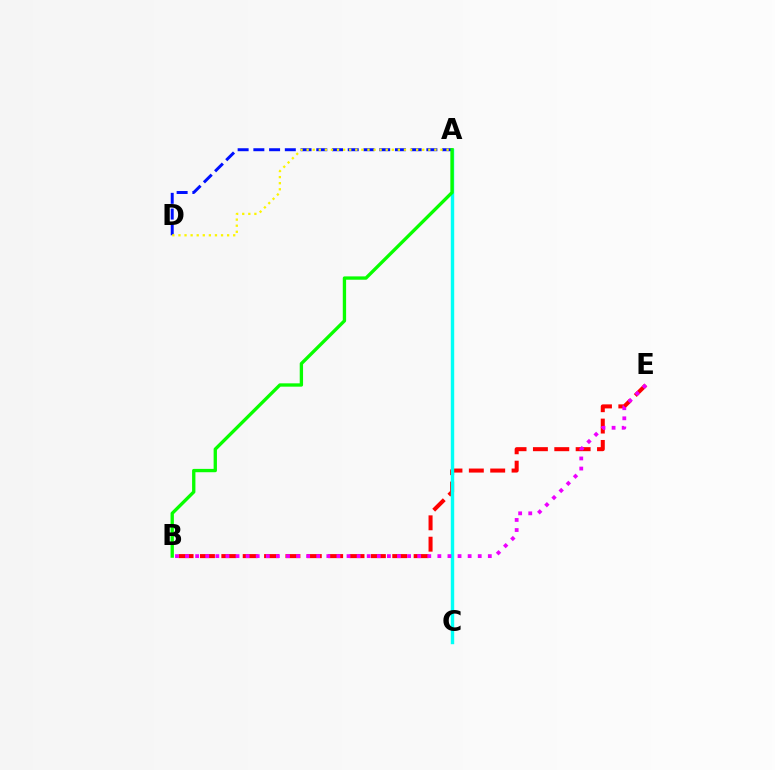{('B', 'E'): [{'color': '#ff0000', 'line_style': 'dashed', 'thickness': 2.9}, {'color': '#ee00ff', 'line_style': 'dotted', 'thickness': 2.74}], ('A', 'C'): [{'color': '#00fff6', 'line_style': 'solid', 'thickness': 2.46}], ('A', 'D'): [{'color': '#0010ff', 'line_style': 'dashed', 'thickness': 2.14}, {'color': '#fcf500', 'line_style': 'dotted', 'thickness': 1.65}], ('A', 'B'): [{'color': '#08ff00', 'line_style': 'solid', 'thickness': 2.4}]}